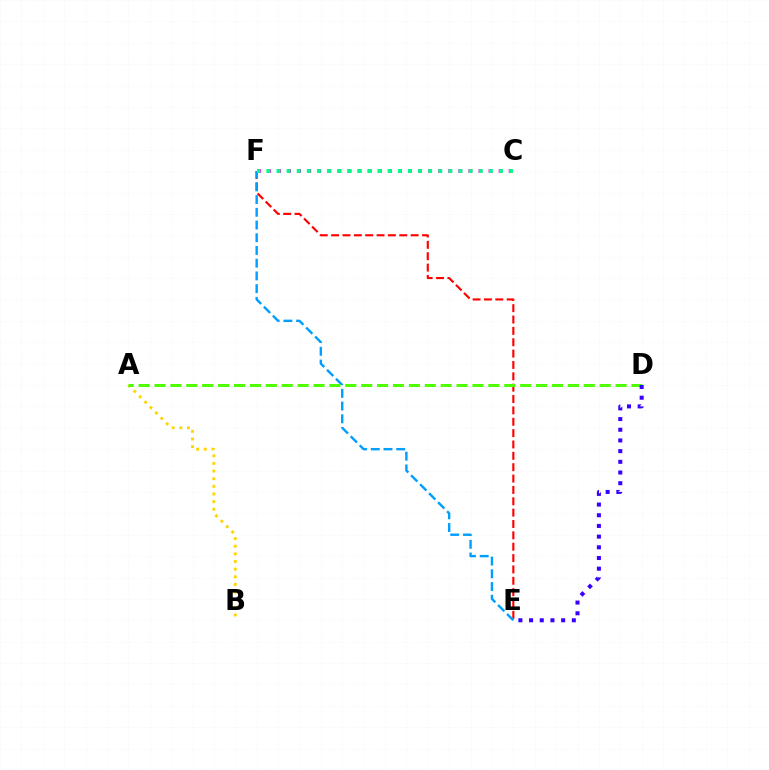{('A', 'B'): [{'color': '#ffd500', 'line_style': 'dotted', 'thickness': 2.08}], ('E', 'F'): [{'color': '#ff0000', 'line_style': 'dashed', 'thickness': 1.54}, {'color': '#009eff', 'line_style': 'dashed', 'thickness': 1.73}], ('C', 'F'): [{'color': '#ff00ed', 'line_style': 'dotted', 'thickness': 2.74}, {'color': '#00ff86', 'line_style': 'dotted', 'thickness': 2.75}], ('A', 'D'): [{'color': '#4fff00', 'line_style': 'dashed', 'thickness': 2.16}], ('D', 'E'): [{'color': '#3700ff', 'line_style': 'dotted', 'thickness': 2.9}]}